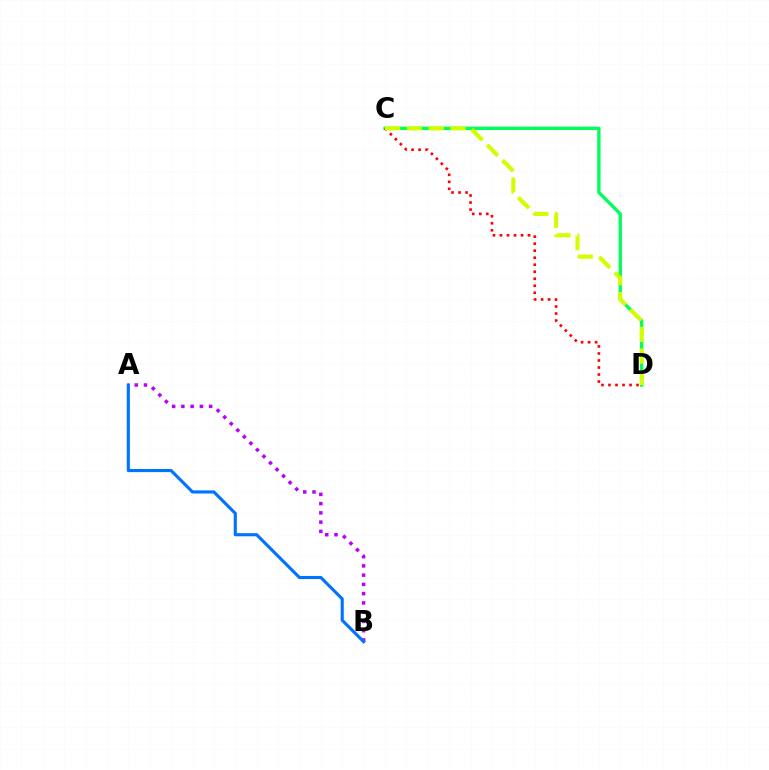{('C', 'D'): [{'color': '#00ff5c', 'line_style': 'solid', 'thickness': 2.4}, {'color': '#ff0000', 'line_style': 'dotted', 'thickness': 1.91}, {'color': '#d1ff00', 'line_style': 'dashed', 'thickness': 2.96}], ('A', 'B'): [{'color': '#b900ff', 'line_style': 'dotted', 'thickness': 2.51}, {'color': '#0074ff', 'line_style': 'solid', 'thickness': 2.25}]}